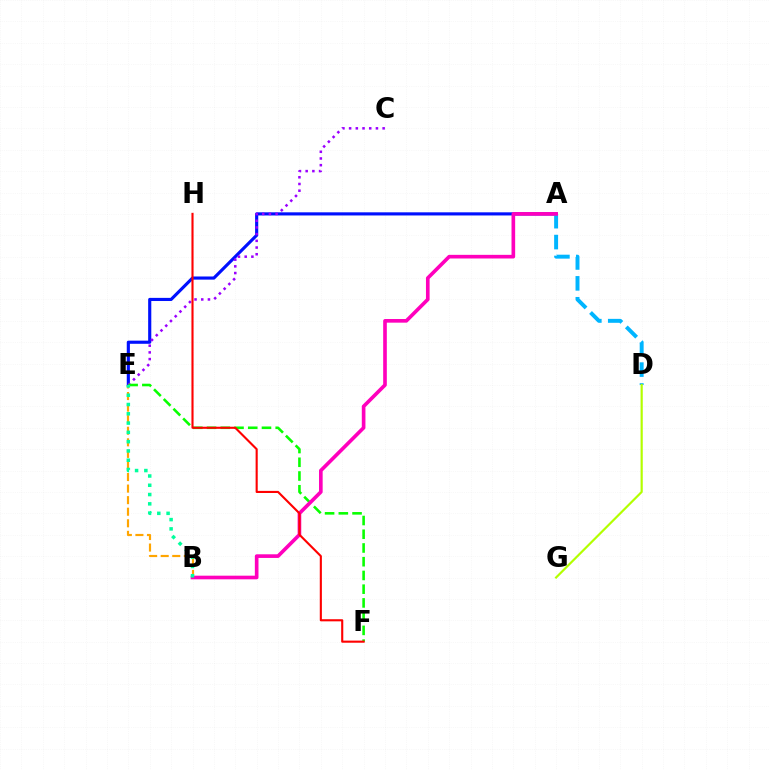{('A', 'E'): [{'color': '#0010ff', 'line_style': 'solid', 'thickness': 2.26}], ('C', 'E'): [{'color': '#9b00ff', 'line_style': 'dotted', 'thickness': 1.82}], ('A', 'D'): [{'color': '#00b5ff', 'line_style': 'dashed', 'thickness': 2.84}], ('B', 'E'): [{'color': '#ffa500', 'line_style': 'dashed', 'thickness': 1.57}, {'color': '#00ff9d', 'line_style': 'dotted', 'thickness': 2.52}], ('E', 'F'): [{'color': '#08ff00', 'line_style': 'dashed', 'thickness': 1.87}], ('A', 'B'): [{'color': '#ff00bd', 'line_style': 'solid', 'thickness': 2.62}], ('F', 'H'): [{'color': '#ff0000', 'line_style': 'solid', 'thickness': 1.52}], ('D', 'G'): [{'color': '#b3ff00', 'line_style': 'solid', 'thickness': 1.57}]}